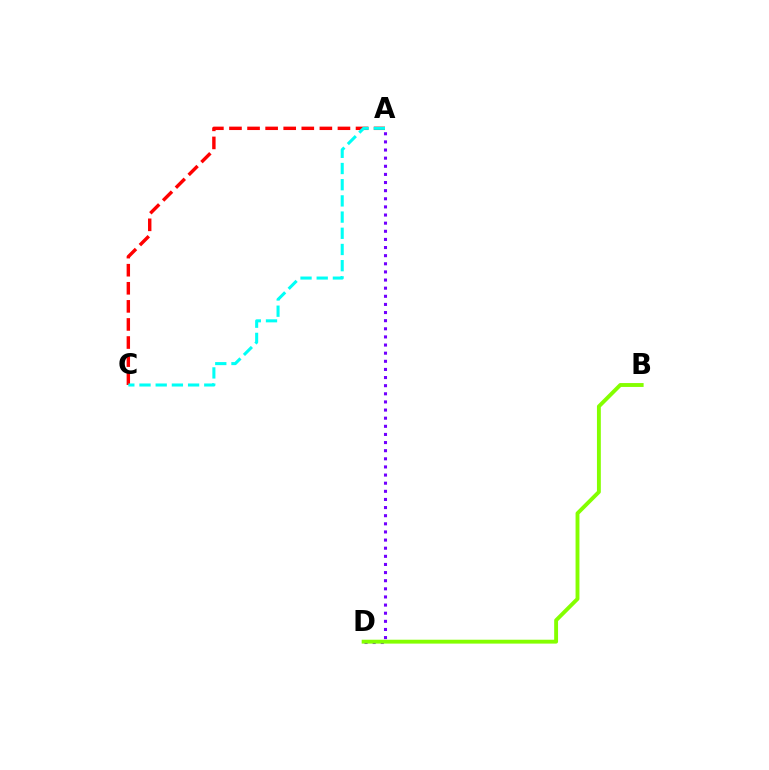{('A', 'D'): [{'color': '#7200ff', 'line_style': 'dotted', 'thickness': 2.21}], ('B', 'D'): [{'color': '#84ff00', 'line_style': 'solid', 'thickness': 2.79}], ('A', 'C'): [{'color': '#ff0000', 'line_style': 'dashed', 'thickness': 2.46}, {'color': '#00fff6', 'line_style': 'dashed', 'thickness': 2.2}]}